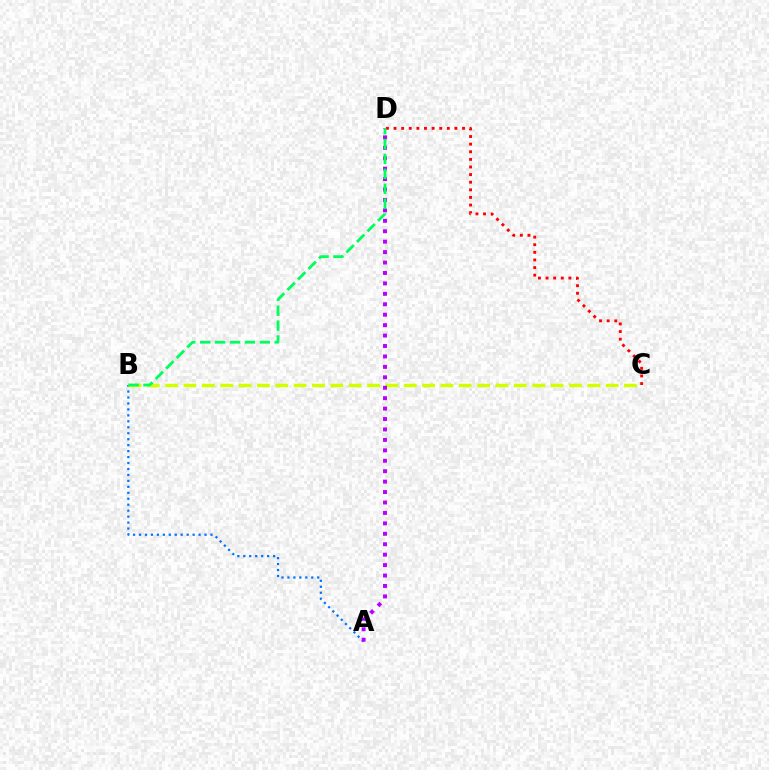{('A', 'B'): [{'color': '#0074ff', 'line_style': 'dotted', 'thickness': 1.62}], ('B', 'C'): [{'color': '#d1ff00', 'line_style': 'dashed', 'thickness': 2.49}], ('A', 'D'): [{'color': '#b900ff', 'line_style': 'dotted', 'thickness': 2.83}], ('C', 'D'): [{'color': '#ff0000', 'line_style': 'dotted', 'thickness': 2.07}], ('B', 'D'): [{'color': '#00ff5c', 'line_style': 'dashed', 'thickness': 2.02}]}